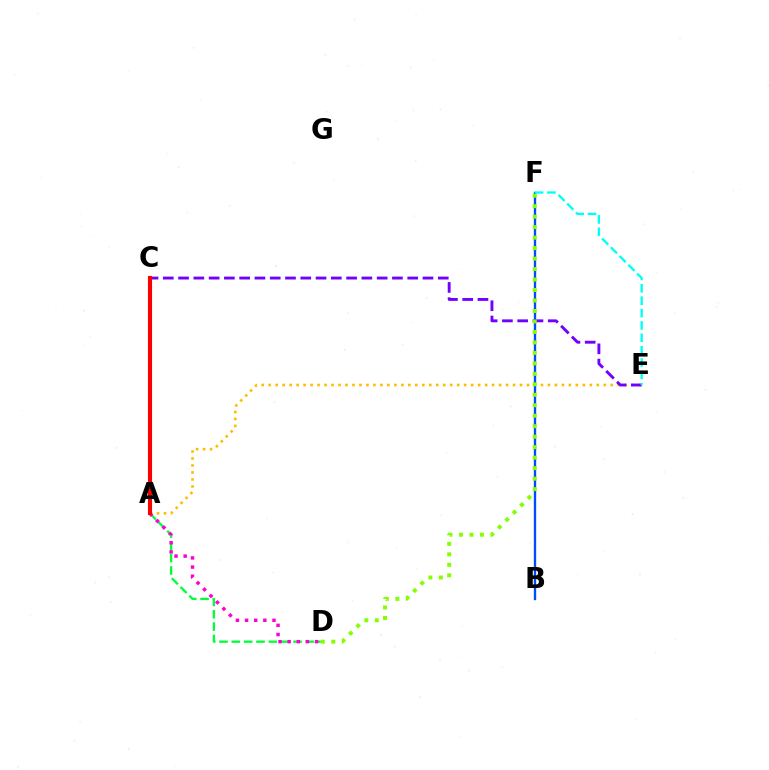{('A', 'E'): [{'color': '#ffbd00', 'line_style': 'dotted', 'thickness': 1.9}], ('B', 'F'): [{'color': '#004bff', 'line_style': 'solid', 'thickness': 1.69}], ('C', 'E'): [{'color': '#7200ff', 'line_style': 'dashed', 'thickness': 2.08}], ('A', 'D'): [{'color': '#00ff39', 'line_style': 'dashed', 'thickness': 1.68}, {'color': '#ff00cf', 'line_style': 'dotted', 'thickness': 2.48}], ('A', 'C'): [{'color': '#ff0000', 'line_style': 'solid', 'thickness': 2.96}], ('D', 'F'): [{'color': '#84ff00', 'line_style': 'dotted', 'thickness': 2.85}], ('E', 'F'): [{'color': '#00fff6', 'line_style': 'dashed', 'thickness': 1.68}]}